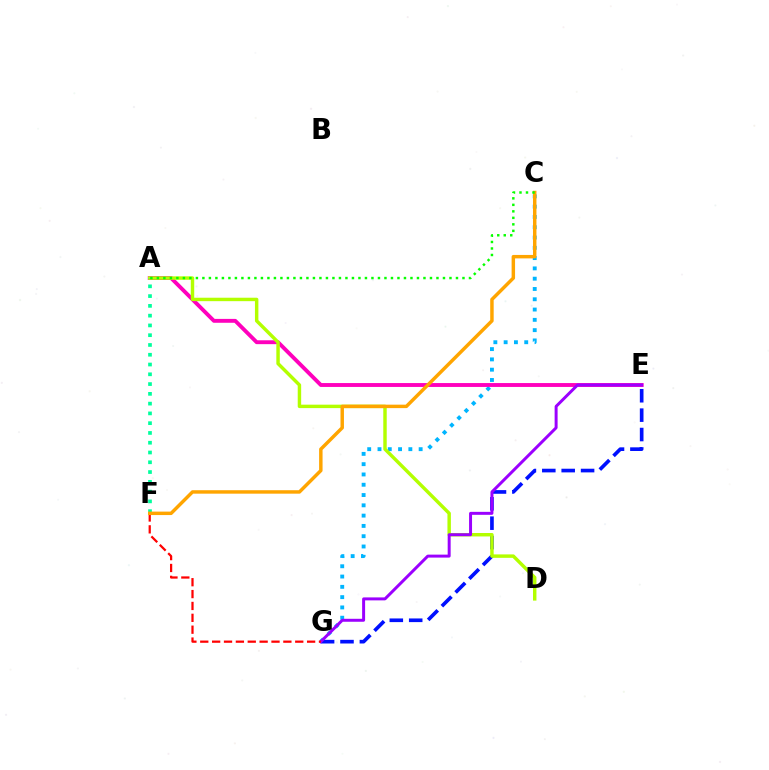{('C', 'G'): [{'color': '#00b5ff', 'line_style': 'dotted', 'thickness': 2.8}], ('A', 'E'): [{'color': '#ff00bd', 'line_style': 'solid', 'thickness': 2.79}], ('E', 'G'): [{'color': '#0010ff', 'line_style': 'dashed', 'thickness': 2.63}, {'color': '#9b00ff', 'line_style': 'solid', 'thickness': 2.14}], ('A', 'D'): [{'color': '#b3ff00', 'line_style': 'solid', 'thickness': 2.48}], ('A', 'F'): [{'color': '#00ff9d', 'line_style': 'dotted', 'thickness': 2.66}], ('F', 'G'): [{'color': '#ff0000', 'line_style': 'dashed', 'thickness': 1.61}], ('C', 'F'): [{'color': '#ffa500', 'line_style': 'solid', 'thickness': 2.49}], ('A', 'C'): [{'color': '#08ff00', 'line_style': 'dotted', 'thickness': 1.77}]}